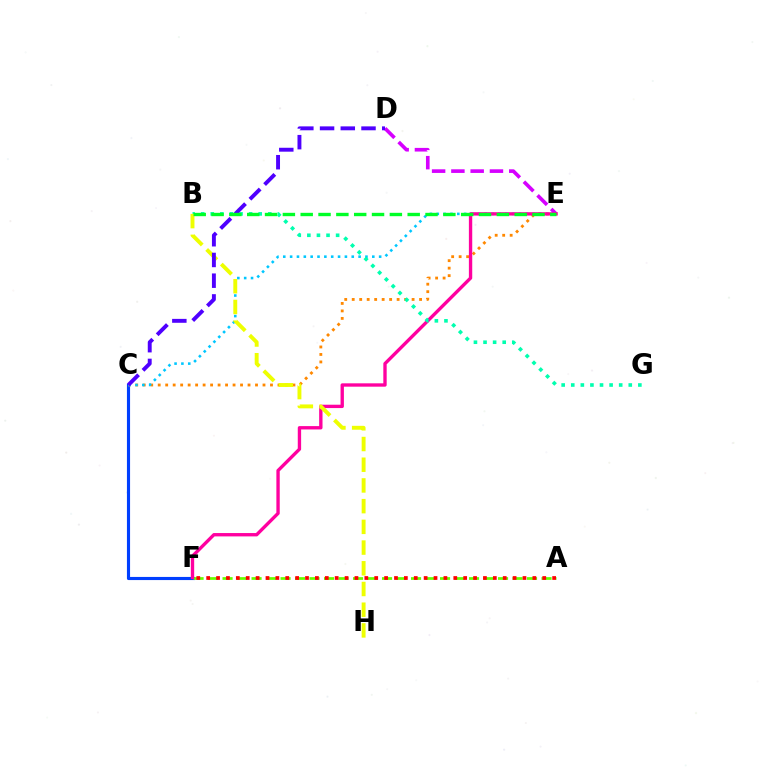{('C', 'F'): [{'color': '#003fff', 'line_style': 'solid', 'thickness': 2.26}], ('C', 'E'): [{'color': '#ff8800', 'line_style': 'dotted', 'thickness': 2.03}, {'color': '#00c7ff', 'line_style': 'dotted', 'thickness': 1.86}], ('D', 'E'): [{'color': '#d600ff', 'line_style': 'dashed', 'thickness': 2.62}], ('A', 'F'): [{'color': '#66ff00', 'line_style': 'dashed', 'thickness': 1.97}, {'color': '#ff0000', 'line_style': 'dotted', 'thickness': 2.69}], ('E', 'F'): [{'color': '#ff00a0', 'line_style': 'solid', 'thickness': 2.41}], ('B', 'G'): [{'color': '#00ffaf', 'line_style': 'dotted', 'thickness': 2.6}], ('B', 'H'): [{'color': '#eeff00', 'line_style': 'dashed', 'thickness': 2.81}], ('C', 'D'): [{'color': '#4f00ff', 'line_style': 'dashed', 'thickness': 2.82}], ('B', 'E'): [{'color': '#00ff27', 'line_style': 'dashed', 'thickness': 2.42}]}